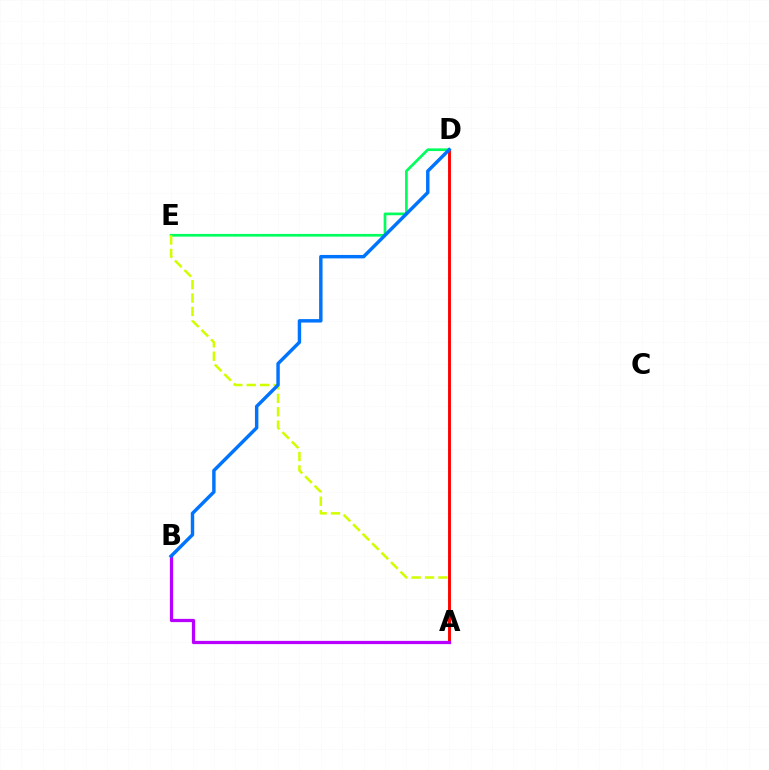{('D', 'E'): [{'color': '#00ff5c', 'line_style': 'solid', 'thickness': 1.95}], ('A', 'E'): [{'color': '#d1ff00', 'line_style': 'dashed', 'thickness': 1.82}], ('A', 'D'): [{'color': '#ff0000', 'line_style': 'solid', 'thickness': 2.08}], ('A', 'B'): [{'color': '#b900ff', 'line_style': 'solid', 'thickness': 2.33}], ('B', 'D'): [{'color': '#0074ff', 'line_style': 'solid', 'thickness': 2.47}]}